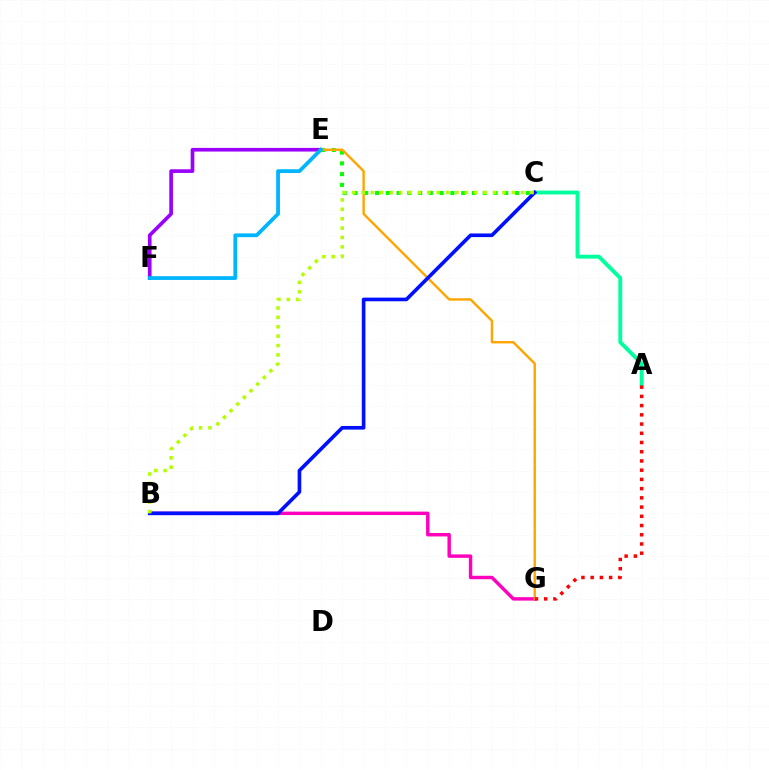{('A', 'C'): [{'color': '#00ff9d', 'line_style': 'solid', 'thickness': 2.8}], ('B', 'G'): [{'color': '#ff00bd', 'line_style': 'solid', 'thickness': 2.47}], ('E', 'F'): [{'color': '#9b00ff', 'line_style': 'solid', 'thickness': 2.64}, {'color': '#00b5ff', 'line_style': 'solid', 'thickness': 2.71}], ('C', 'E'): [{'color': '#08ff00', 'line_style': 'dotted', 'thickness': 2.93}], ('E', 'G'): [{'color': '#ffa500', 'line_style': 'solid', 'thickness': 1.73}], ('B', 'C'): [{'color': '#0010ff', 'line_style': 'solid', 'thickness': 2.62}, {'color': '#b3ff00', 'line_style': 'dotted', 'thickness': 2.55}], ('A', 'G'): [{'color': '#ff0000', 'line_style': 'dotted', 'thickness': 2.51}]}